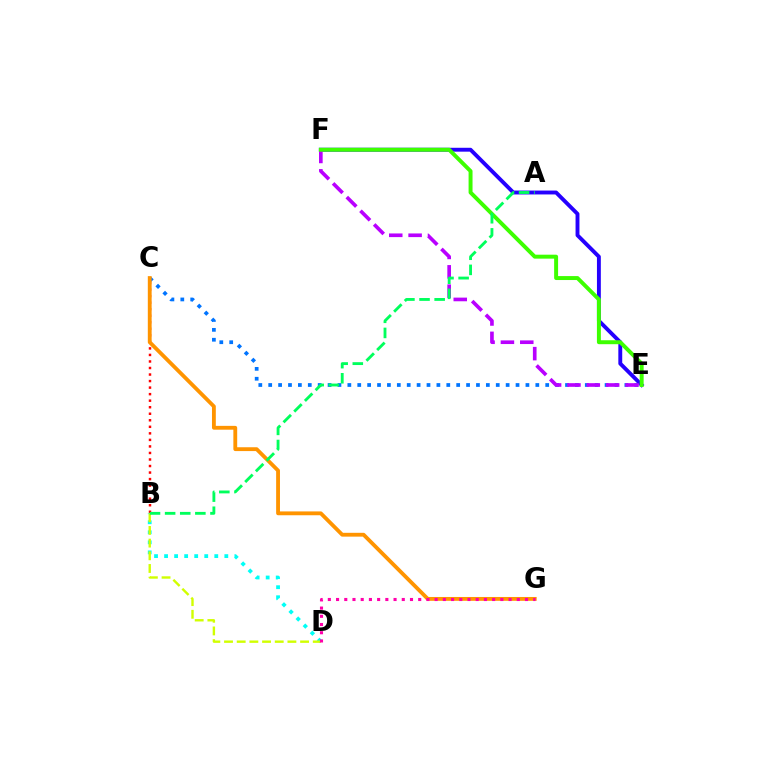{('B', 'C'): [{'color': '#ff0000', 'line_style': 'dotted', 'thickness': 1.78}], ('C', 'E'): [{'color': '#0074ff', 'line_style': 'dotted', 'thickness': 2.69}], ('E', 'F'): [{'color': '#2500ff', 'line_style': 'solid', 'thickness': 2.8}, {'color': '#b900ff', 'line_style': 'dashed', 'thickness': 2.63}, {'color': '#3dff00', 'line_style': 'solid', 'thickness': 2.84}], ('B', 'D'): [{'color': '#00fff6', 'line_style': 'dotted', 'thickness': 2.73}, {'color': '#d1ff00', 'line_style': 'dashed', 'thickness': 1.72}], ('C', 'G'): [{'color': '#ff9400', 'line_style': 'solid', 'thickness': 2.76}], ('D', 'G'): [{'color': '#ff00ac', 'line_style': 'dotted', 'thickness': 2.23}], ('A', 'B'): [{'color': '#00ff5c', 'line_style': 'dashed', 'thickness': 2.05}]}